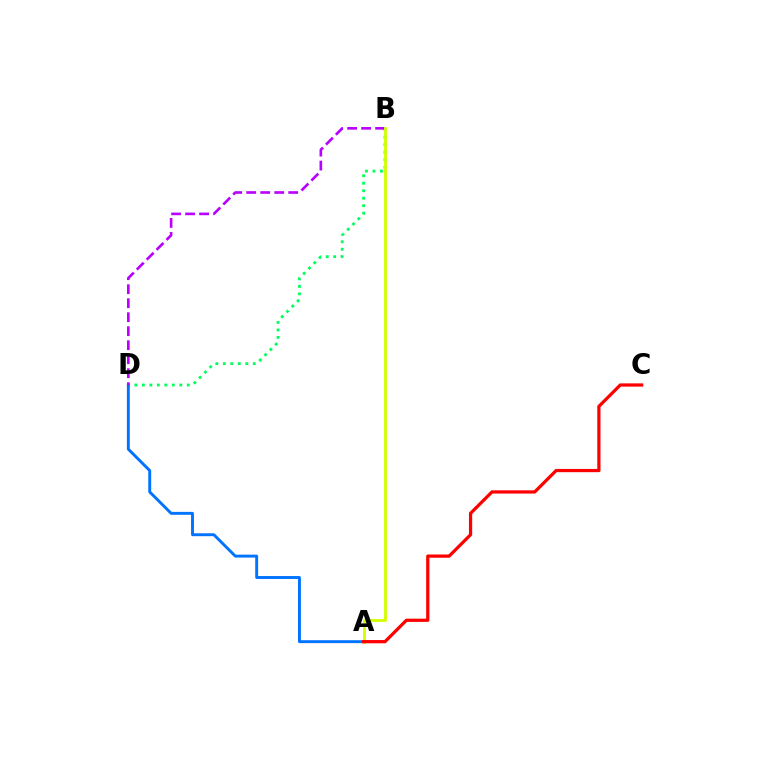{('B', 'D'): [{'color': '#00ff5c', 'line_style': 'dotted', 'thickness': 2.03}, {'color': '#b900ff', 'line_style': 'dashed', 'thickness': 1.9}], ('A', 'D'): [{'color': '#0074ff', 'line_style': 'solid', 'thickness': 2.1}], ('A', 'B'): [{'color': '#d1ff00', 'line_style': 'solid', 'thickness': 2.04}], ('A', 'C'): [{'color': '#ff0000', 'line_style': 'solid', 'thickness': 2.33}]}